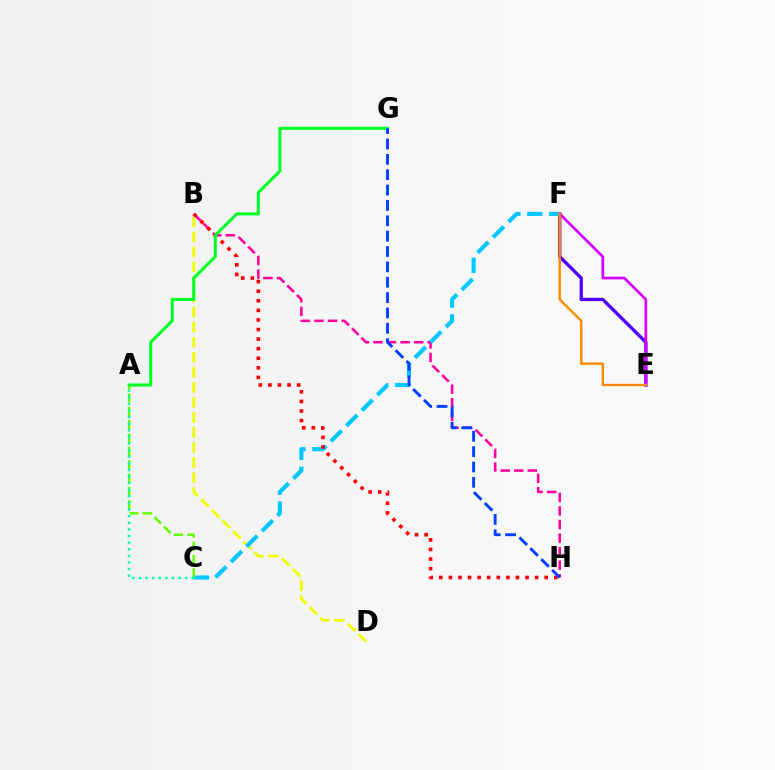{('B', 'D'): [{'color': '#eeff00', 'line_style': 'dashed', 'thickness': 2.04}], ('B', 'H'): [{'color': '#ff00a0', 'line_style': 'dashed', 'thickness': 1.84}, {'color': '#ff0000', 'line_style': 'dotted', 'thickness': 2.6}], ('E', 'F'): [{'color': '#4f00ff', 'line_style': 'solid', 'thickness': 2.39}, {'color': '#d600ff', 'line_style': 'solid', 'thickness': 1.96}, {'color': '#ff8800', 'line_style': 'solid', 'thickness': 1.7}], ('C', 'F'): [{'color': '#00c7ff', 'line_style': 'dashed', 'thickness': 2.97}], ('A', 'C'): [{'color': '#66ff00', 'line_style': 'dashed', 'thickness': 1.81}, {'color': '#00ffaf', 'line_style': 'dotted', 'thickness': 1.8}], ('A', 'G'): [{'color': '#00ff27', 'line_style': 'solid', 'thickness': 2.19}], ('G', 'H'): [{'color': '#003fff', 'line_style': 'dashed', 'thickness': 2.09}]}